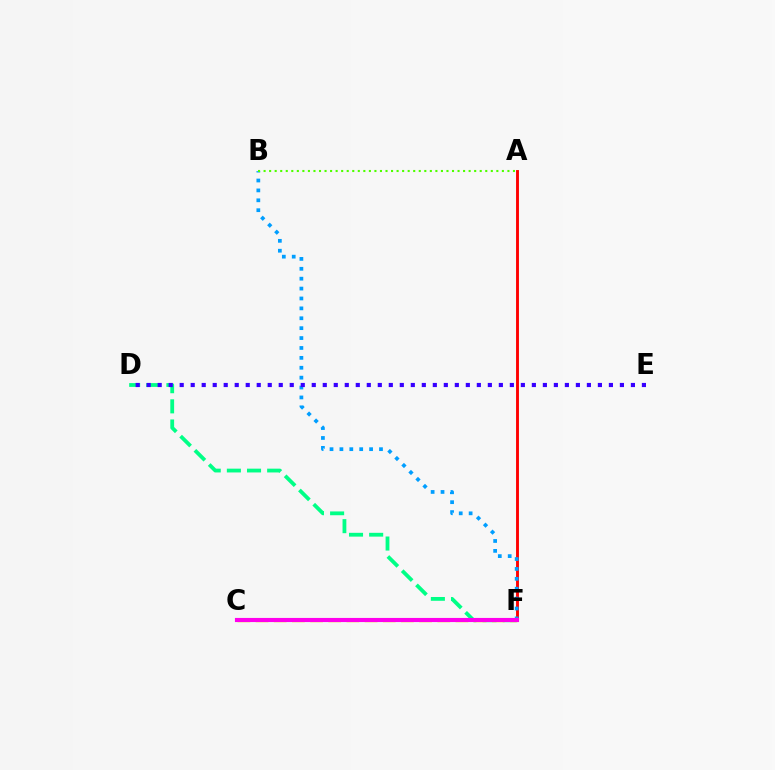{('D', 'F'): [{'color': '#00ff86', 'line_style': 'dashed', 'thickness': 2.74}], ('A', 'F'): [{'color': '#ff0000', 'line_style': 'solid', 'thickness': 2.08}], ('C', 'F'): [{'color': '#ffd500', 'line_style': 'dashed', 'thickness': 2.47}, {'color': '#ff00ed', 'line_style': 'solid', 'thickness': 2.97}], ('B', 'F'): [{'color': '#009eff', 'line_style': 'dotted', 'thickness': 2.69}], ('A', 'B'): [{'color': '#4fff00', 'line_style': 'dotted', 'thickness': 1.51}], ('D', 'E'): [{'color': '#3700ff', 'line_style': 'dotted', 'thickness': 2.99}]}